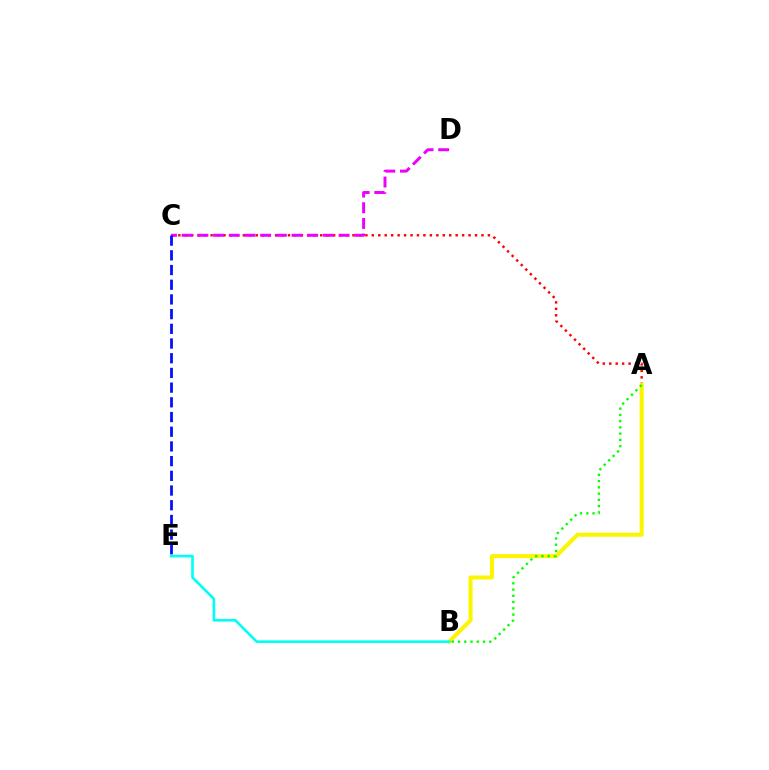{('A', 'C'): [{'color': '#ff0000', 'line_style': 'dotted', 'thickness': 1.75}], ('C', 'D'): [{'color': '#ee00ff', 'line_style': 'dashed', 'thickness': 2.13}], ('C', 'E'): [{'color': '#0010ff', 'line_style': 'dashed', 'thickness': 2.0}], ('A', 'B'): [{'color': '#fcf500', 'line_style': 'solid', 'thickness': 2.92}, {'color': '#08ff00', 'line_style': 'dotted', 'thickness': 1.7}], ('B', 'E'): [{'color': '#00fff6', 'line_style': 'solid', 'thickness': 1.89}]}